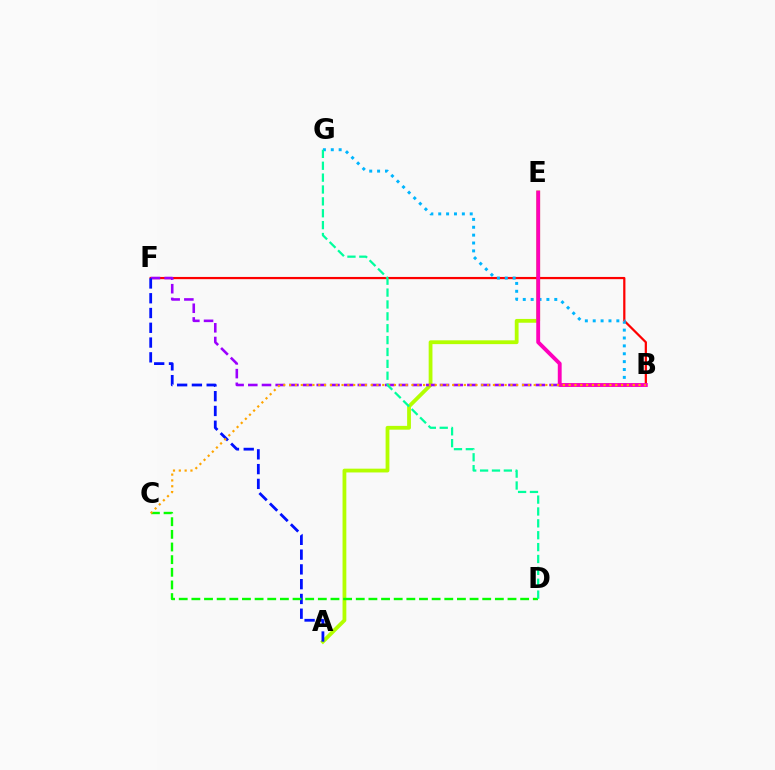{('A', 'E'): [{'color': '#b3ff00', 'line_style': 'solid', 'thickness': 2.73}], ('B', 'F'): [{'color': '#ff0000', 'line_style': 'solid', 'thickness': 1.6}, {'color': '#9b00ff', 'line_style': 'dashed', 'thickness': 1.86}], ('B', 'G'): [{'color': '#00b5ff', 'line_style': 'dotted', 'thickness': 2.14}], ('A', 'F'): [{'color': '#0010ff', 'line_style': 'dashed', 'thickness': 2.01}], ('C', 'D'): [{'color': '#08ff00', 'line_style': 'dashed', 'thickness': 1.72}], ('B', 'E'): [{'color': '#ff00bd', 'line_style': 'solid', 'thickness': 2.79}], ('B', 'C'): [{'color': '#ffa500', 'line_style': 'dotted', 'thickness': 1.58}], ('D', 'G'): [{'color': '#00ff9d', 'line_style': 'dashed', 'thickness': 1.61}]}